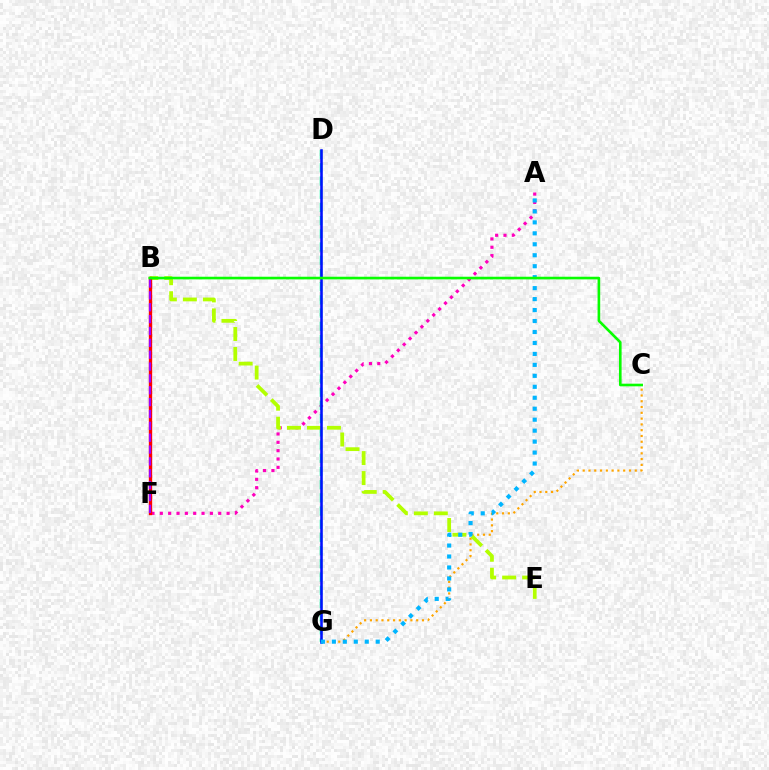{('A', 'F'): [{'color': '#ff00bd', 'line_style': 'dotted', 'thickness': 2.27}], ('D', 'G'): [{'color': '#00ff9d', 'line_style': 'dashed', 'thickness': 1.79}, {'color': '#0010ff', 'line_style': 'solid', 'thickness': 1.85}], ('C', 'G'): [{'color': '#ffa500', 'line_style': 'dotted', 'thickness': 1.57}], ('B', 'E'): [{'color': '#b3ff00', 'line_style': 'dashed', 'thickness': 2.72}], ('B', 'F'): [{'color': '#ff0000', 'line_style': 'solid', 'thickness': 2.41}, {'color': '#9b00ff', 'line_style': 'dashed', 'thickness': 1.61}], ('A', 'G'): [{'color': '#00b5ff', 'line_style': 'dotted', 'thickness': 2.98}], ('B', 'C'): [{'color': '#08ff00', 'line_style': 'solid', 'thickness': 1.9}]}